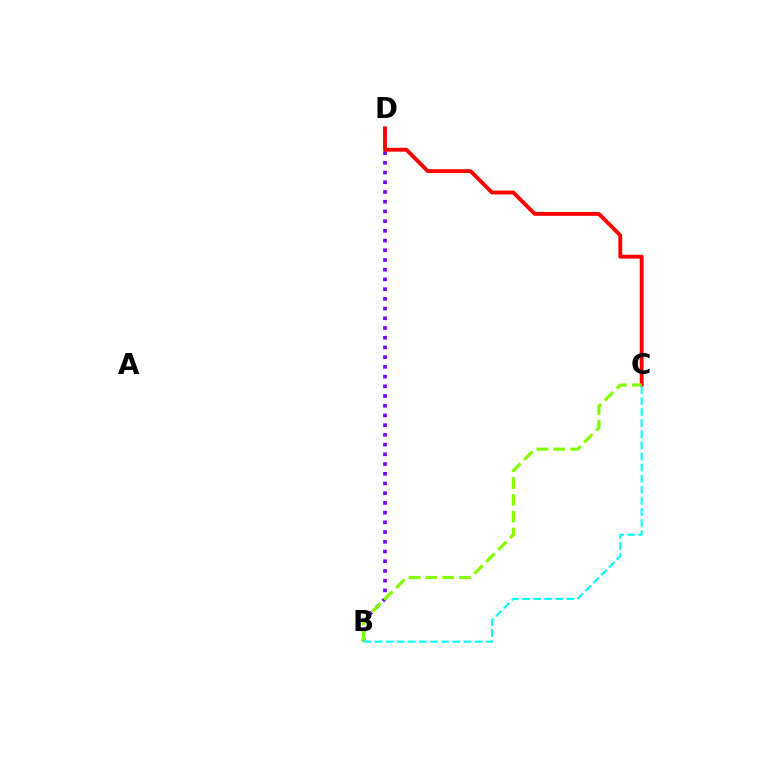{('B', 'D'): [{'color': '#7200ff', 'line_style': 'dotted', 'thickness': 2.64}], ('C', 'D'): [{'color': '#ff0000', 'line_style': 'solid', 'thickness': 2.78}], ('B', 'C'): [{'color': '#84ff00', 'line_style': 'dashed', 'thickness': 2.29}, {'color': '#00fff6', 'line_style': 'dashed', 'thickness': 1.51}]}